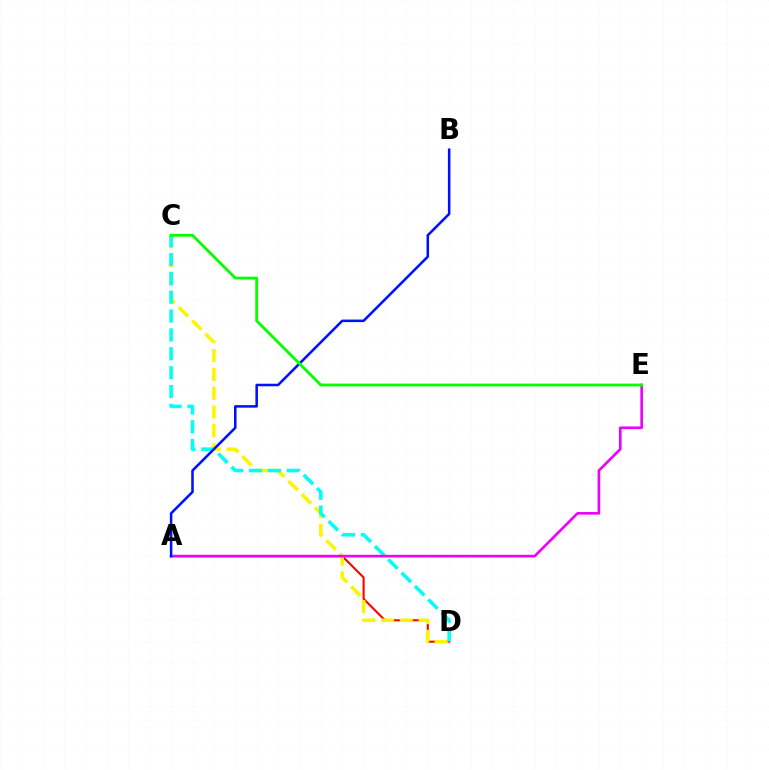{('A', 'D'): [{'color': '#ff0000', 'line_style': 'solid', 'thickness': 1.5}], ('C', 'D'): [{'color': '#fcf500', 'line_style': 'dashed', 'thickness': 2.55}, {'color': '#00fff6', 'line_style': 'dashed', 'thickness': 2.56}], ('A', 'E'): [{'color': '#ee00ff', 'line_style': 'solid', 'thickness': 1.9}], ('A', 'B'): [{'color': '#0010ff', 'line_style': 'solid', 'thickness': 1.83}], ('C', 'E'): [{'color': '#08ff00', 'line_style': 'solid', 'thickness': 2.04}]}